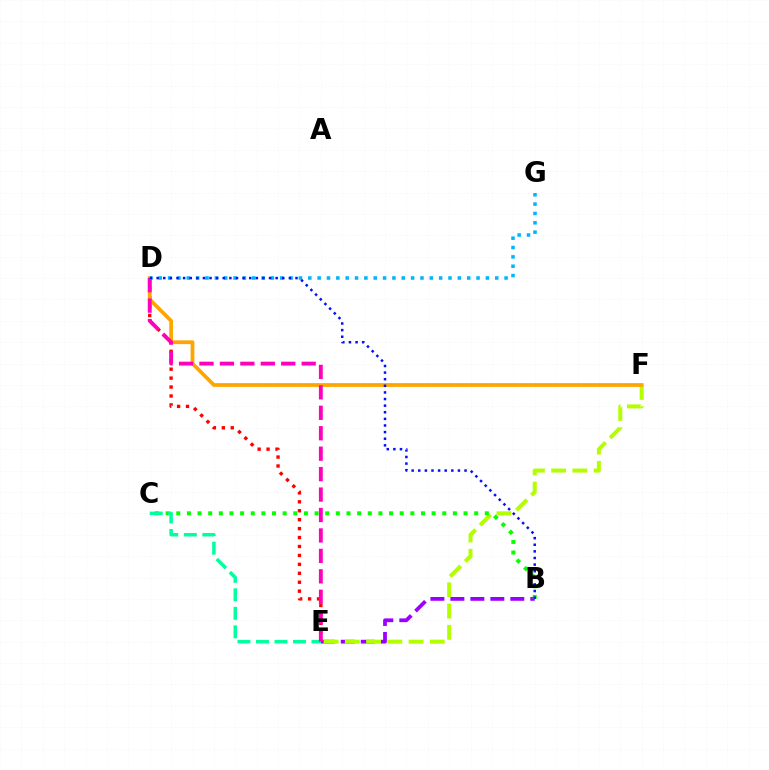{('B', 'E'): [{'color': '#9b00ff', 'line_style': 'dashed', 'thickness': 2.71}], ('D', 'E'): [{'color': '#ff0000', 'line_style': 'dotted', 'thickness': 2.43}, {'color': '#ff00bd', 'line_style': 'dashed', 'thickness': 2.78}], ('E', 'F'): [{'color': '#b3ff00', 'line_style': 'dashed', 'thickness': 2.89}], ('D', 'F'): [{'color': '#ffa500', 'line_style': 'solid', 'thickness': 2.7}], ('B', 'C'): [{'color': '#08ff00', 'line_style': 'dotted', 'thickness': 2.89}], ('C', 'E'): [{'color': '#00ff9d', 'line_style': 'dashed', 'thickness': 2.51}], ('D', 'G'): [{'color': '#00b5ff', 'line_style': 'dotted', 'thickness': 2.54}], ('B', 'D'): [{'color': '#0010ff', 'line_style': 'dotted', 'thickness': 1.8}]}